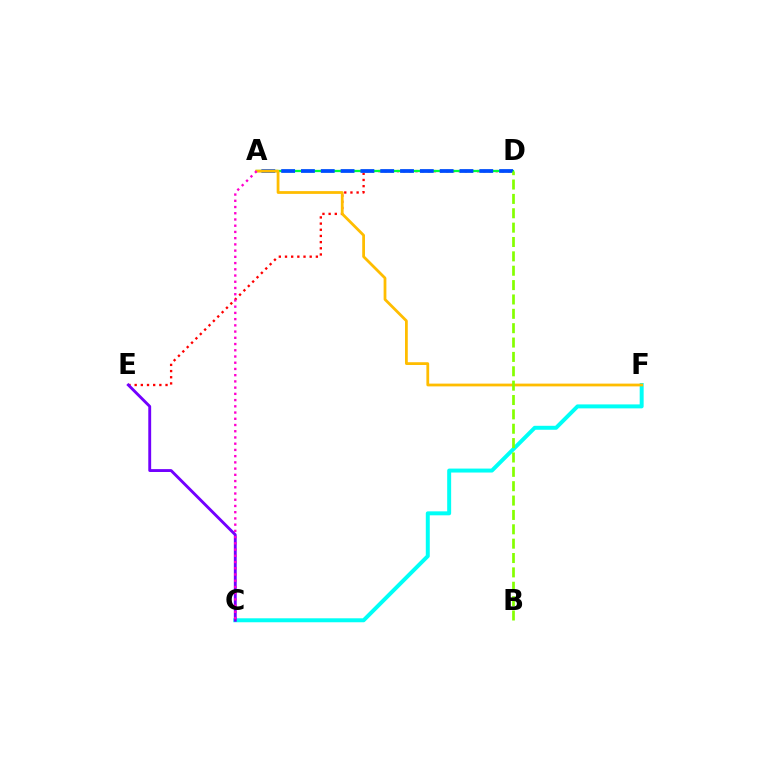{('C', 'F'): [{'color': '#00fff6', 'line_style': 'solid', 'thickness': 2.85}], ('D', 'E'): [{'color': '#ff0000', 'line_style': 'dotted', 'thickness': 1.68}], ('A', 'D'): [{'color': '#00ff39', 'line_style': 'solid', 'thickness': 1.63}, {'color': '#004bff', 'line_style': 'dashed', 'thickness': 2.69}], ('C', 'E'): [{'color': '#7200ff', 'line_style': 'solid', 'thickness': 2.07}], ('A', 'F'): [{'color': '#ffbd00', 'line_style': 'solid', 'thickness': 2.0}], ('B', 'D'): [{'color': '#84ff00', 'line_style': 'dashed', 'thickness': 1.95}], ('A', 'C'): [{'color': '#ff00cf', 'line_style': 'dotted', 'thickness': 1.69}]}